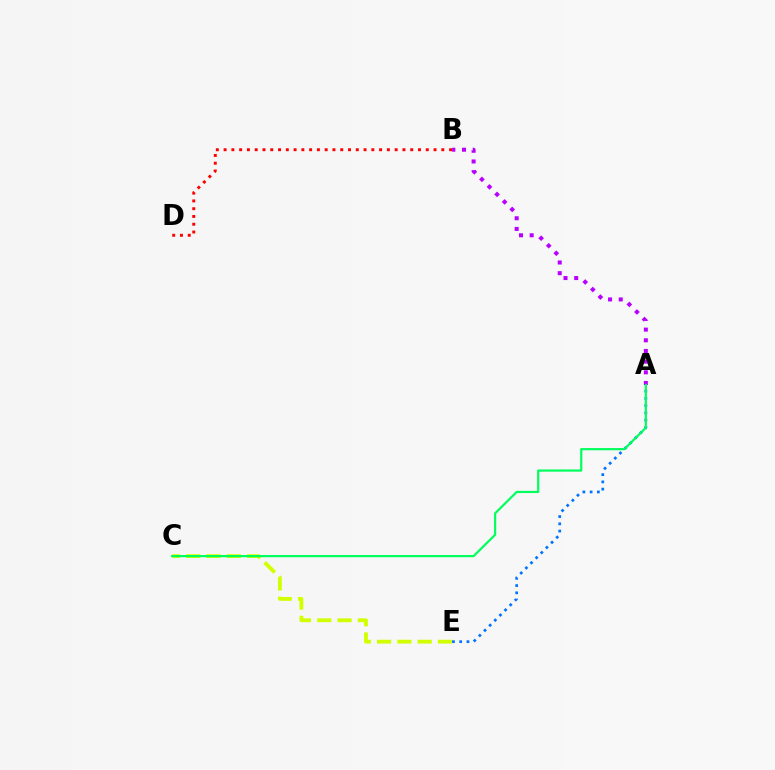{('C', 'E'): [{'color': '#d1ff00', 'line_style': 'dashed', 'thickness': 2.76}], ('A', 'E'): [{'color': '#0074ff', 'line_style': 'dotted', 'thickness': 1.97}], ('B', 'D'): [{'color': '#ff0000', 'line_style': 'dotted', 'thickness': 2.11}], ('A', 'B'): [{'color': '#b900ff', 'line_style': 'dotted', 'thickness': 2.9}], ('A', 'C'): [{'color': '#00ff5c', 'line_style': 'solid', 'thickness': 1.58}]}